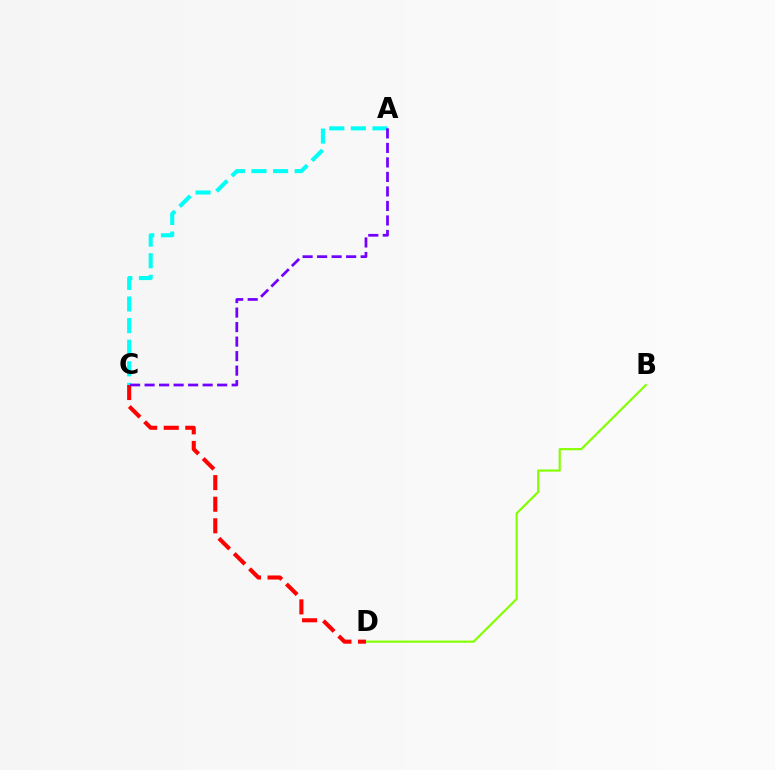{('B', 'D'): [{'color': '#84ff00', 'line_style': 'solid', 'thickness': 1.55}], ('C', 'D'): [{'color': '#ff0000', 'line_style': 'dashed', 'thickness': 2.93}], ('A', 'C'): [{'color': '#00fff6', 'line_style': 'dashed', 'thickness': 2.93}, {'color': '#7200ff', 'line_style': 'dashed', 'thickness': 1.97}]}